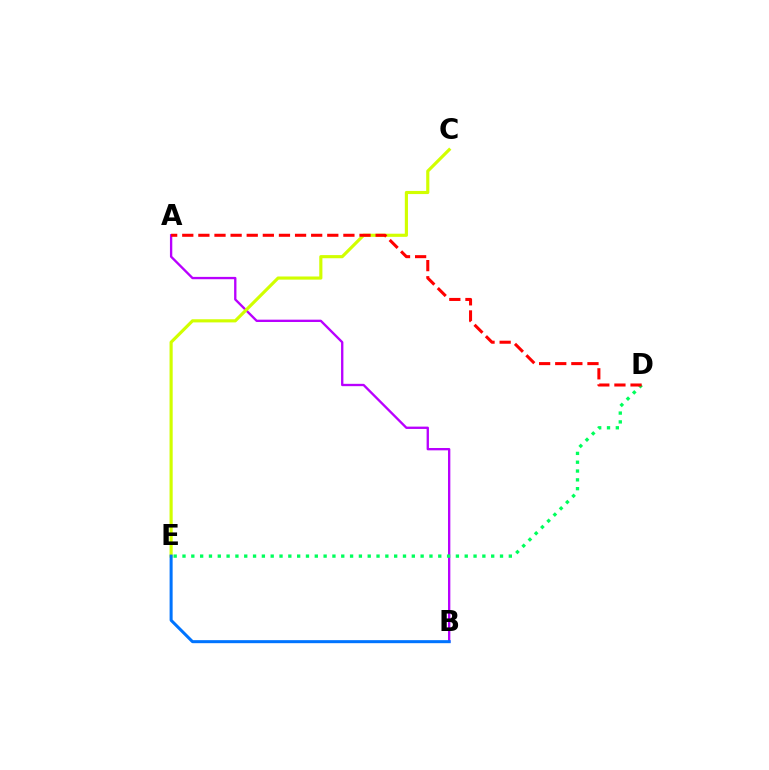{('A', 'B'): [{'color': '#b900ff', 'line_style': 'solid', 'thickness': 1.68}], ('D', 'E'): [{'color': '#00ff5c', 'line_style': 'dotted', 'thickness': 2.4}], ('C', 'E'): [{'color': '#d1ff00', 'line_style': 'solid', 'thickness': 2.26}], ('A', 'D'): [{'color': '#ff0000', 'line_style': 'dashed', 'thickness': 2.19}], ('B', 'E'): [{'color': '#0074ff', 'line_style': 'solid', 'thickness': 2.18}]}